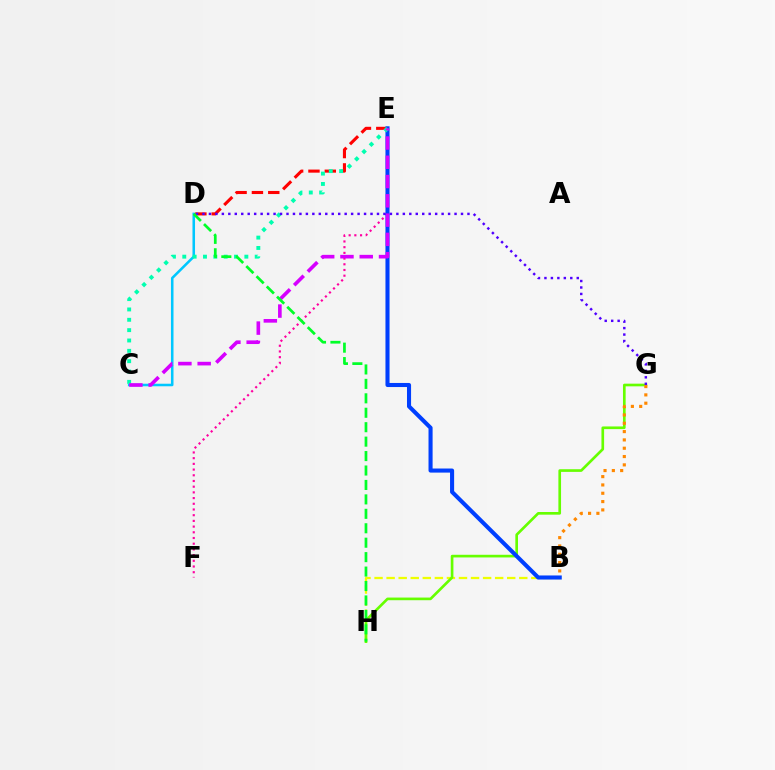{('B', 'H'): [{'color': '#eeff00', 'line_style': 'dashed', 'thickness': 1.64}], ('G', 'H'): [{'color': '#66ff00', 'line_style': 'solid', 'thickness': 1.92}], ('E', 'F'): [{'color': '#ff00a0', 'line_style': 'dotted', 'thickness': 1.55}], ('D', 'E'): [{'color': '#ff0000', 'line_style': 'dashed', 'thickness': 2.22}], ('B', 'E'): [{'color': '#003fff', 'line_style': 'solid', 'thickness': 2.94}], ('B', 'G'): [{'color': '#ff8800', 'line_style': 'dotted', 'thickness': 2.26}], ('C', 'D'): [{'color': '#00c7ff', 'line_style': 'solid', 'thickness': 1.83}], ('C', 'E'): [{'color': '#00ffaf', 'line_style': 'dotted', 'thickness': 2.81}, {'color': '#d600ff', 'line_style': 'dashed', 'thickness': 2.62}], ('D', 'G'): [{'color': '#4f00ff', 'line_style': 'dotted', 'thickness': 1.76}], ('D', 'H'): [{'color': '#00ff27', 'line_style': 'dashed', 'thickness': 1.96}]}